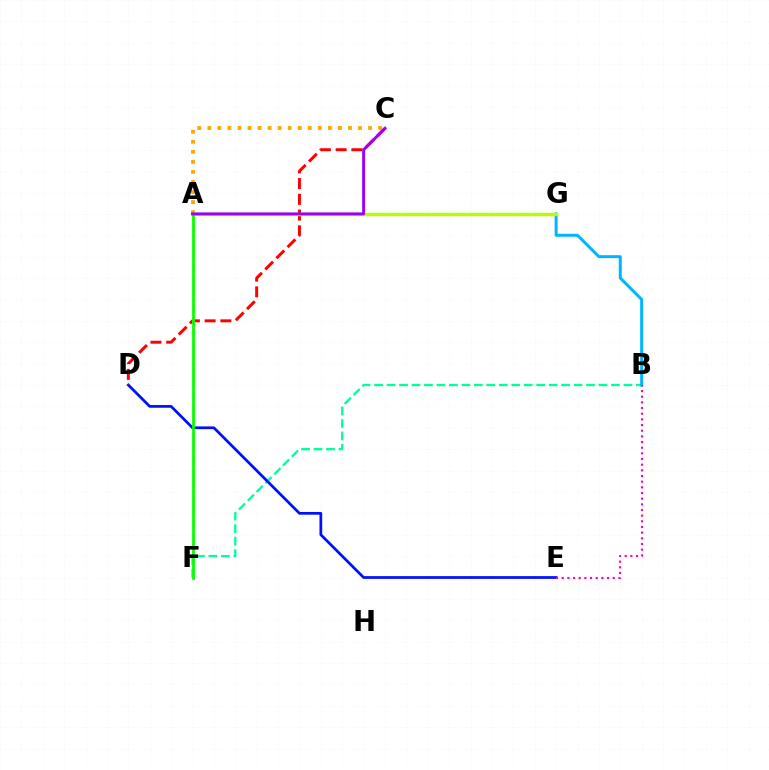{('B', 'F'): [{'color': '#00ff9d', 'line_style': 'dashed', 'thickness': 1.69}], ('D', 'E'): [{'color': '#0010ff', 'line_style': 'solid', 'thickness': 1.97}], ('A', 'C'): [{'color': '#ffa500', 'line_style': 'dotted', 'thickness': 2.73}, {'color': '#9b00ff', 'line_style': 'solid', 'thickness': 2.11}], ('C', 'D'): [{'color': '#ff0000', 'line_style': 'dashed', 'thickness': 2.14}], ('B', 'G'): [{'color': '#00b5ff', 'line_style': 'solid', 'thickness': 2.15}], ('A', 'G'): [{'color': '#b3ff00', 'line_style': 'solid', 'thickness': 2.46}], ('A', 'F'): [{'color': '#08ff00', 'line_style': 'solid', 'thickness': 2.01}], ('B', 'E'): [{'color': '#ff00bd', 'line_style': 'dotted', 'thickness': 1.54}]}